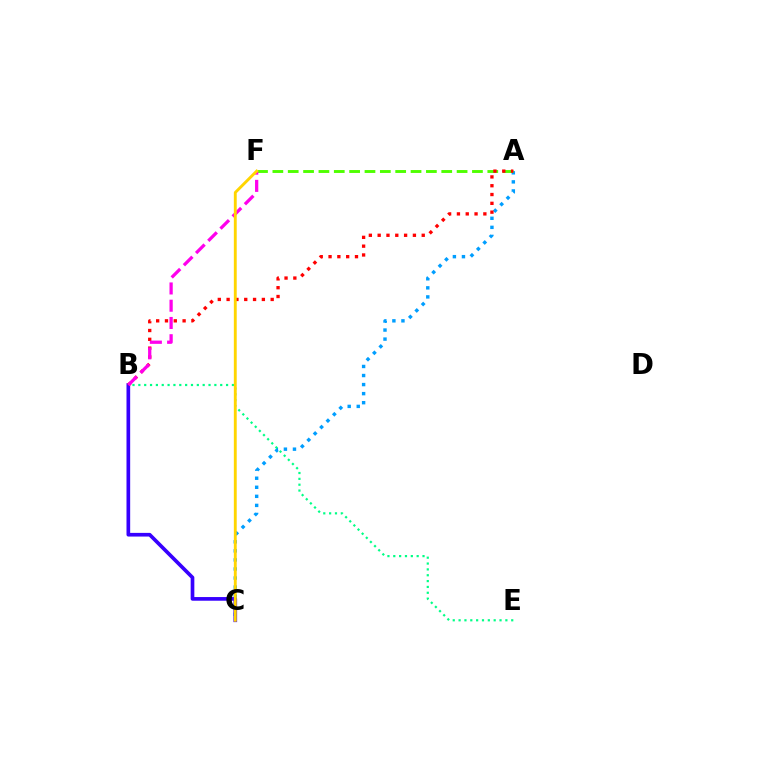{('A', 'C'): [{'color': '#009eff', 'line_style': 'dotted', 'thickness': 2.46}], ('B', 'E'): [{'color': '#00ff86', 'line_style': 'dotted', 'thickness': 1.59}], ('A', 'F'): [{'color': '#4fff00', 'line_style': 'dashed', 'thickness': 2.09}], ('B', 'C'): [{'color': '#3700ff', 'line_style': 'solid', 'thickness': 2.65}], ('A', 'B'): [{'color': '#ff0000', 'line_style': 'dotted', 'thickness': 2.39}], ('B', 'F'): [{'color': '#ff00ed', 'line_style': 'dashed', 'thickness': 2.34}], ('C', 'F'): [{'color': '#ffd500', 'line_style': 'solid', 'thickness': 2.07}]}